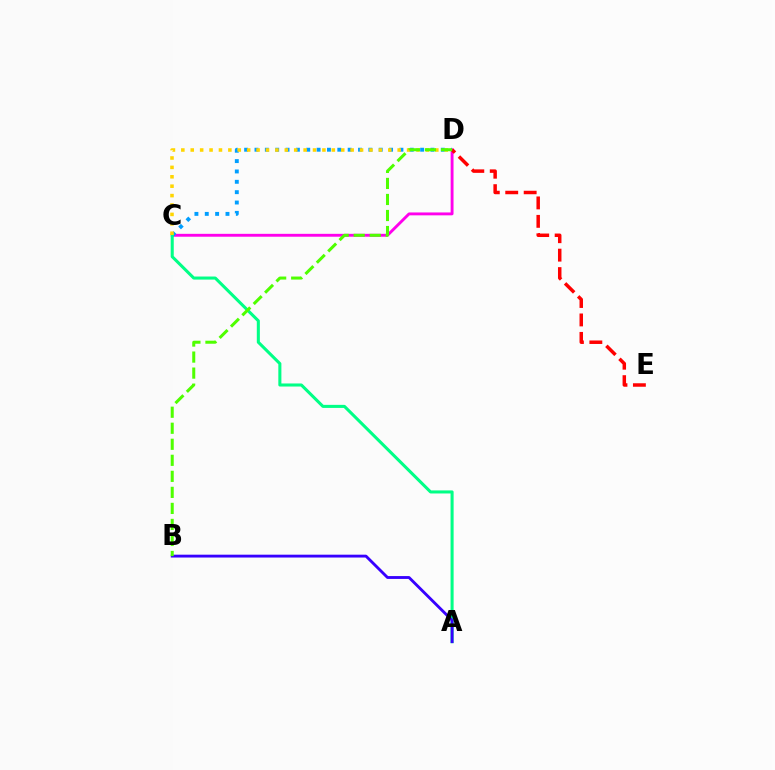{('C', 'D'): [{'color': '#ff00ed', 'line_style': 'solid', 'thickness': 2.08}, {'color': '#009eff', 'line_style': 'dotted', 'thickness': 2.81}, {'color': '#ffd500', 'line_style': 'dotted', 'thickness': 2.56}], ('D', 'E'): [{'color': '#ff0000', 'line_style': 'dashed', 'thickness': 2.5}], ('A', 'C'): [{'color': '#00ff86', 'line_style': 'solid', 'thickness': 2.2}], ('A', 'B'): [{'color': '#3700ff', 'line_style': 'solid', 'thickness': 2.05}], ('B', 'D'): [{'color': '#4fff00', 'line_style': 'dashed', 'thickness': 2.18}]}